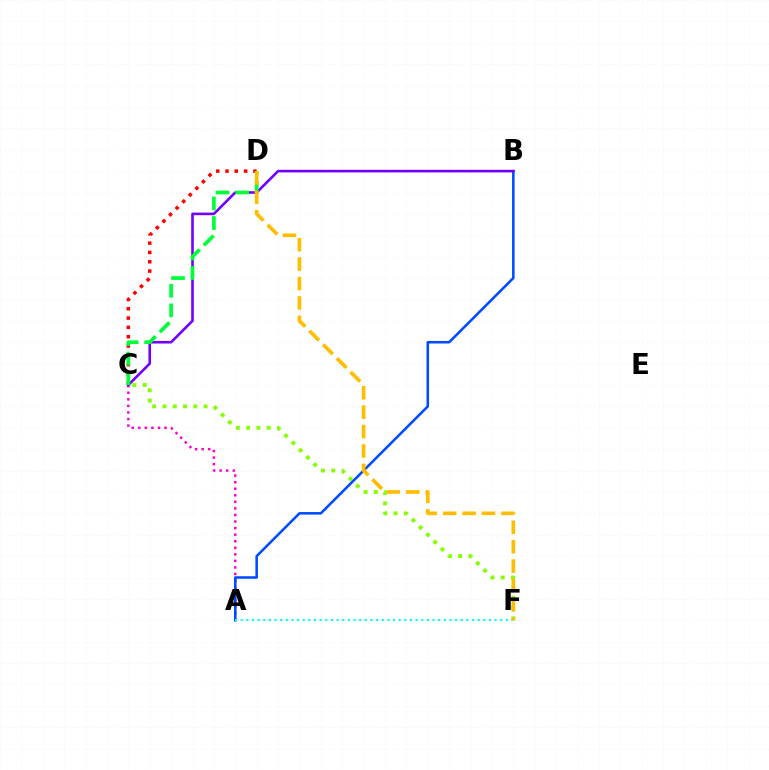{('A', 'C'): [{'color': '#ff00cf', 'line_style': 'dotted', 'thickness': 1.78}], ('C', 'F'): [{'color': '#84ff00', 'line_style': 'dotted', 'thickness': 2.79}], ('A', 'B'): [{'color': '#004bff', 'line_style': 'solid', 'thickness': 1.84}], ('B', 'C'): [{'color': '#7200ff', 'line_style': 'solid', 'thickness': 1.88}], ('C', 'D'): [{'color': '#ff0000', 'line_style': 'dotted', 'thickness': 2.53}, {'color': '#00ff39', 'line_style': 'dashed', 'thickness': 2.66}], ('A', 'F'): [{'color': '#00fff6', 'line_style': 'dotted', 'thickness': 1.53}], ('D', 'F'): [{'color': '#ffbd00', 'line_style': 'dashed', 'thickness': 2.64}]}